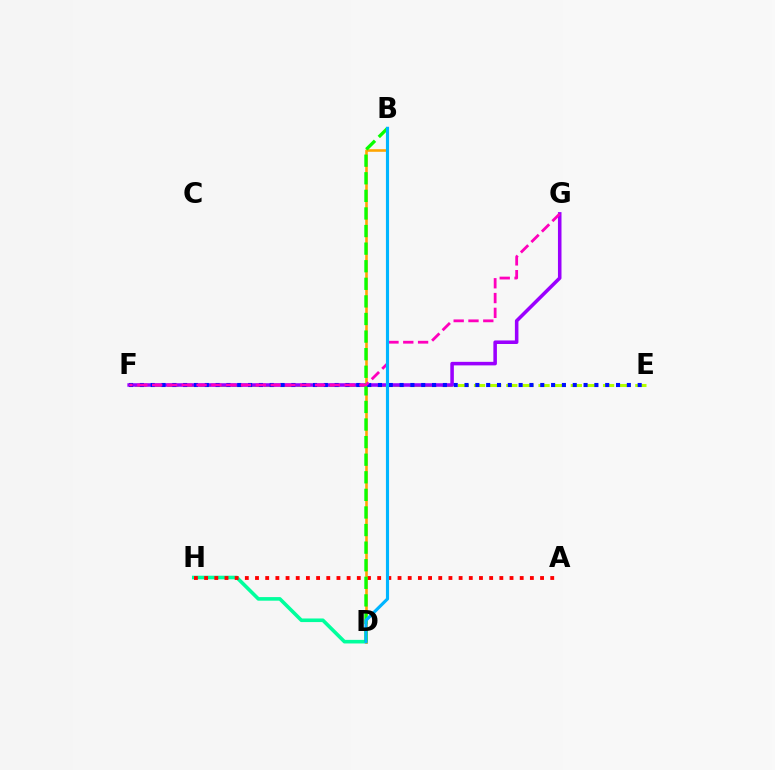{('D', 'H'): [{'color': '#00ff9d', 'line_style': 'solid', 'thickness': 2.59}], ('A', 'H'): [{'color': '#ff0000', 'line_style': 'dotted', 'thickness': 2.77}], ('B', 'D'): [{'color': '#ffa500', 'line_style': 'solid', 'thickness': 1.86}, {'color': '#08ff00', 'line_style': 'dashed', 'thickness': 2.39}, {'color': '#00b5ff', 'line_style': 'solid', 'thickness': 2.26}], ('E', 'F'): [{'color': '#b3ff00', 'line_style': 'dashed', 'thickness': 2.19}, {'color': '#0010ff', 'line_style': 'dotted', 'thickness': 2.94}], ('F', 'G'): [{'color': '#9b00ff', 'line_style': 'solid', 'thickness': 2.55}, {'color': '#ff00bd', 'line_style': 'dashed', 'thickness': 2.01}]}